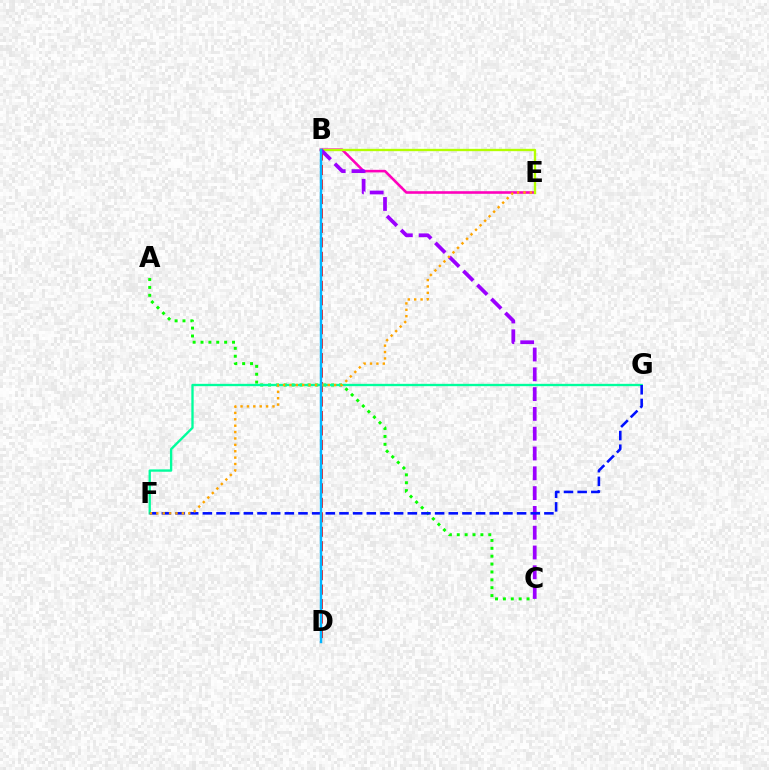{('B', 'D'): [{'color': '#ff0000', 'line_style': 'dashed', 'thickness': 1.97}, {'color': '#00b5ff', 'line_style': 'solid', 'thickness': 1.75}], ('A', 'C'): [{'color': '#08ff00', 'line_style': 'dotted', 'thickness': 2.14}], ('F', 'G'): [{'color': '#00ff9d', 'line_style': 'solid', 'thickness': 1.68}, {'color': '#0010ff', 'line_style': 'dashed', 'thickness': 1.86}], ('B', 'E'): [{'color': '#ff00bd', 'line_style': 'solid', 'thickness': 1.87}, {'color': '#b3ff00', 'line_style': 'solid', 'thickness': 1.69}], ('B', 'C'): [{'color': '#9b00ff', 'line_style': 'dashed', 'thickness': 2.69}], ('E', 'F'): [{'color': '#ffa500', 'line_style': 'dotted', 'thickness': 1.74}]}